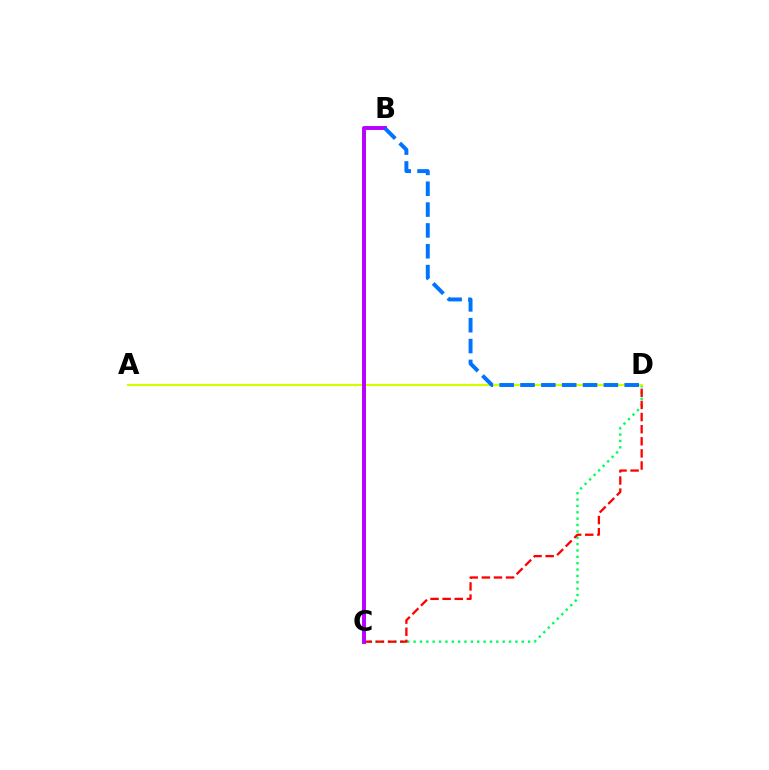{('C', 'D'): [{'color': '#00ff5c', 'line_style': 'dotted', 'thickness': 1.73}, {'color': '#ff0000', 'line_style': 'dashed', 'thickness': 1.65}], ('A', 'D'): [{'color': '#d1ff00', 'line_style': 'solid', 'thickness': 1.57}], ('B', 'C'): [{'color': '#b900ff', 'line_style': 'solid', 'thickness': 2.82}], ('B', 'D'): [{'color': '#0074ff', 'line_style': 'dashed', 'thickness': 2.83}]}